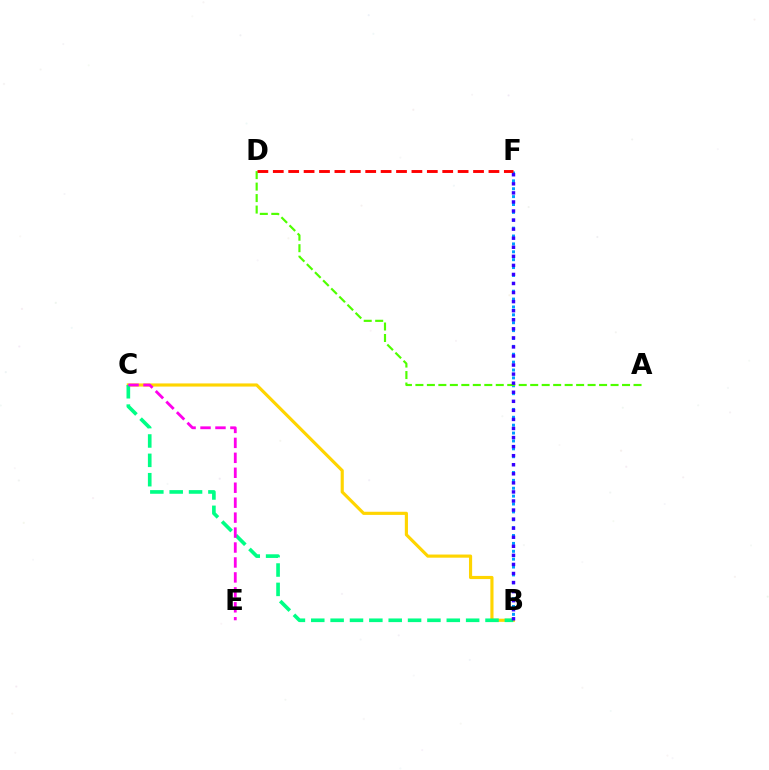{('B', 'C'): [{'color': '#ffd500', 'line_style': 'solid', 'thickness': 2.27}, {'color': '#00ff86', 'line_style': 'dashed', 'thickness': 2.63}], ('B', 'F'): [{'color': '#009eff', 'line_style': 'dotted', 'thickness': 2.14}, {'color': '#3700ff', 'line_style': 'dotted', 'thickness': 2.46}], ('C', 'E'): [{'color': '#ff00ed', 'line_style': 'dashed', 'thickness': 2.03}], ('A', 'D'): [{'color': '#4fff00', 'line_style': 'dashed', 'thickness': 1.56}], ('D', 'F'): [{'color': '#ff0000', 'line_style': 'dashed', 'thickness': 2.09}]}